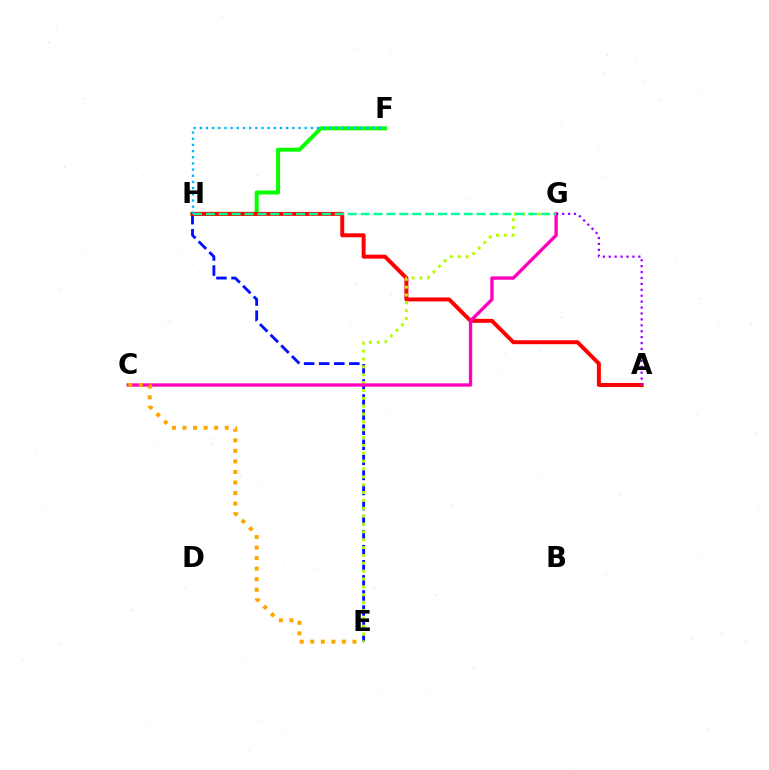{('F', 'H'): [{'color': '#08ff00', 'line_style': 'solid', 'thickness': 2.86}, {'color': '#00b5ff', 'line_style': 'dotted', 'thickness': 1.68}], ('E', 'H'): [{'color': '#0010ff', 'line_style': 'dashed', 'thickness': 2.05}], ('A', 'H'): [{'color': '#ff0000', 'line_style': 'solid', 'thickness': 2.85}], ('E', 'G'): [{'color': '#b3ff00', 'line_style': 'dotted', 'thickness': 2.13}], ('C', 'G'): [{'color': '#ff00bd', 'line_style': 'solid', 'thickness': 2.41}], ('G', 'H'): [{'color': '#00ff9d', 'line_style': 'dashed', 'thickness': 1.75}], ('A', 'G'): [{'color': '#9b00ff', 'line_style': 'dotted', 'thickness': 1.61}], ('C', 'E'): [{'color': '#ffa500', 'line_style': 'dotted', 'thickness': 2.87}]}